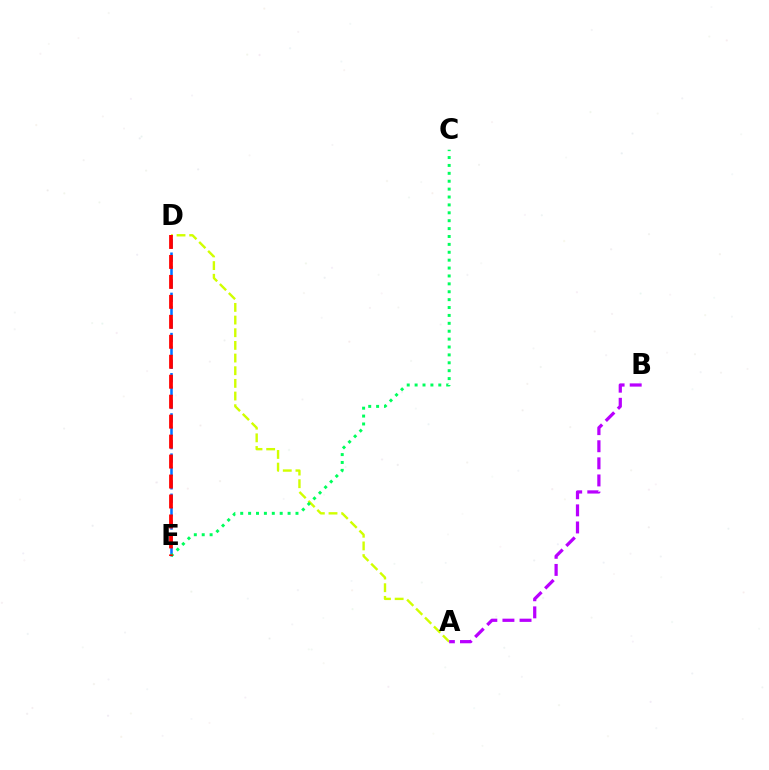{('D', 'E'): [{'color': '#0074ff', 'line_style': 'dashed', 'thickness': 1.82}, {'color': '#ff0000', 'line_style': 'dashed', 'thickness': 2.71}], ('A', 'D'): [{'color': '#d1ff00', 'line_style': 'dashed', 'thickness': 1.72}], ('A', 'B'): [{'color': '#b900ff', 'line_style': 'dashed', 'thickness': 2.32}], ('C', 'E'): [{'color': '#00ff5c', 'line_style': 'dotted', 'thickness': 2.14}]}